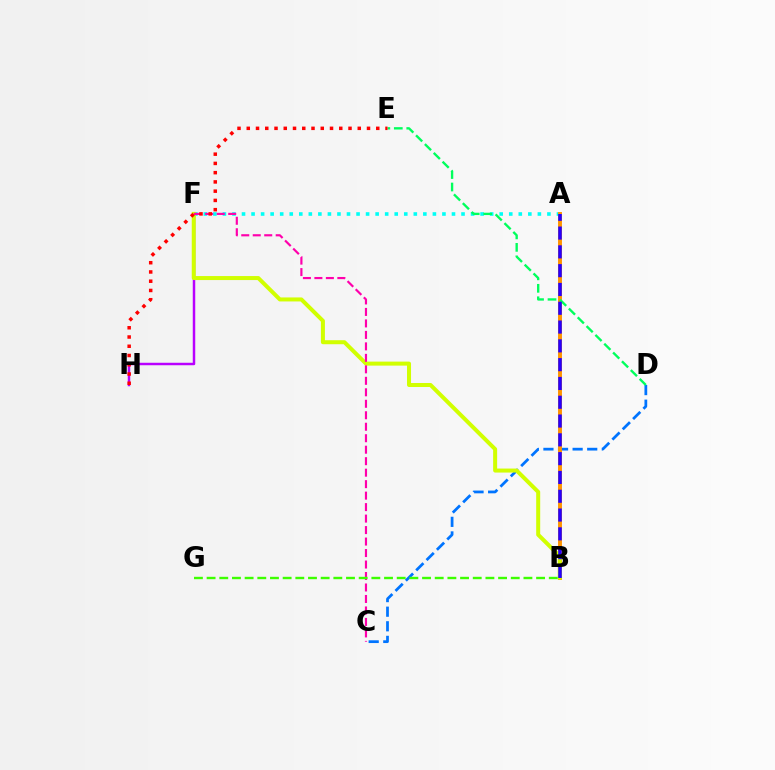{('C', 'D'): [{'color': '#0074ff', 'line_style': 'dashed', 'thickness': 1.98}], ('A', 'F'): [{'color': '#00fff6', 'line_style': 'dotted', 'thickness': 2.59}], ('A', 'B'): [{'color': '#ff9400', 'line_style': 'solid', 'thickness': 2.83}, {'color': '#2500ff', 'line_style': 'dashed', 'thickness': 2.55}], ('D', 'E'): [{'color': '#00ff5c', 'line_style': 'dashed', 'thickness': 1.69}], ('F', 'H'): [{'color': '#b900ff', 'line_style': 'solid', 'thickness': 1.78}], ('B', 'F'): [{'color': '#d1ff00', 'line_style': 'solid', 'thickness': 2.88}], ('C', 'F'): [{'color': '#ff00ac', 'line_style': 'dashed', 'thickness': 1.56}], ('E', 'H'): [{'color': '#ff0000', 'line_style': 'dotted', 'thickness': 2.51}], ('B', 'G'): [{'color': '#3dff00', 'line_style': 'dashed', 'thickness': 1.72}]}